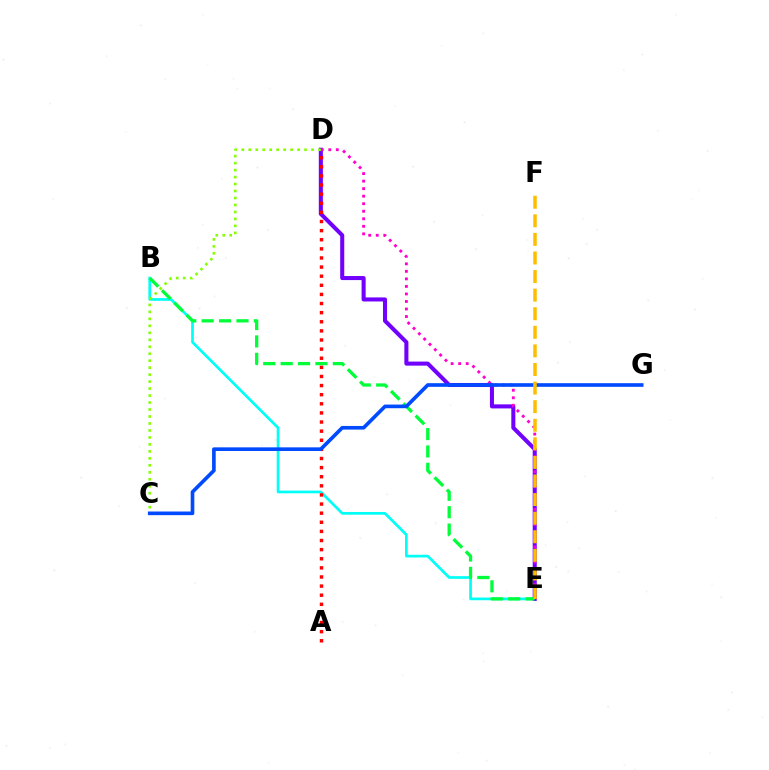{('B', 'E'): [{'color': '#00fff6', 'line_style': 'solid', 'thickness': 1.95}, {'color': '#00ff39', 'line_style': 'dashed', 'thickness': 2.36}], ('D', 'E'): [{'color': '#7200ff', 'line_style': 'solid', 'thickness': 2.92}, {'color': '#ff00cf', 'line_style': 'dotted', 'thickness': 2.05}], ('A', 'D'): [{'color': '#ff0000', 'line_style': 'dotted', 'thickness': 2.48}], ('C', 'D'): [{'color': '#84ff00', 'line_style': 'dotted', 'thickness': 1.9}], ('C', 'G'): [{'color': '#004bff', 'line_style': 'solid', 'thickness': 2.62}], ('E', 'F'): [{'color': '#ffbd00', 'line_style': 'dashed', 'thickness': 2.52}]}